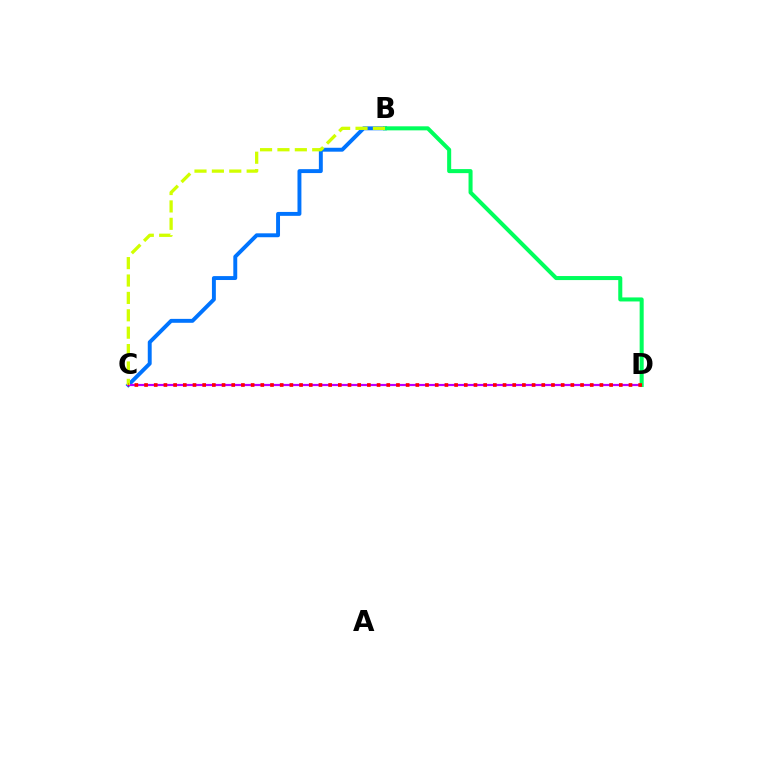{('B', 'C'): [{'color': '#0074ff', 'line_style': 'solid', 'thickness': 2.82}, {'color': '#d1ff00', 'line_style': 'dashed', 'thickness': 2.36}], ('C', 'D'): [{'color': '#b900ff', 'line_style': 'solid', 'thickness': 1.58}, {'color': '#ff0000', 'line_style': 'dotted', 'thickness': 2.63}], ('B', 'D'): [{'color': '#00ff5c', 'line_style': 'solid', 'thickness': 2.91}]}